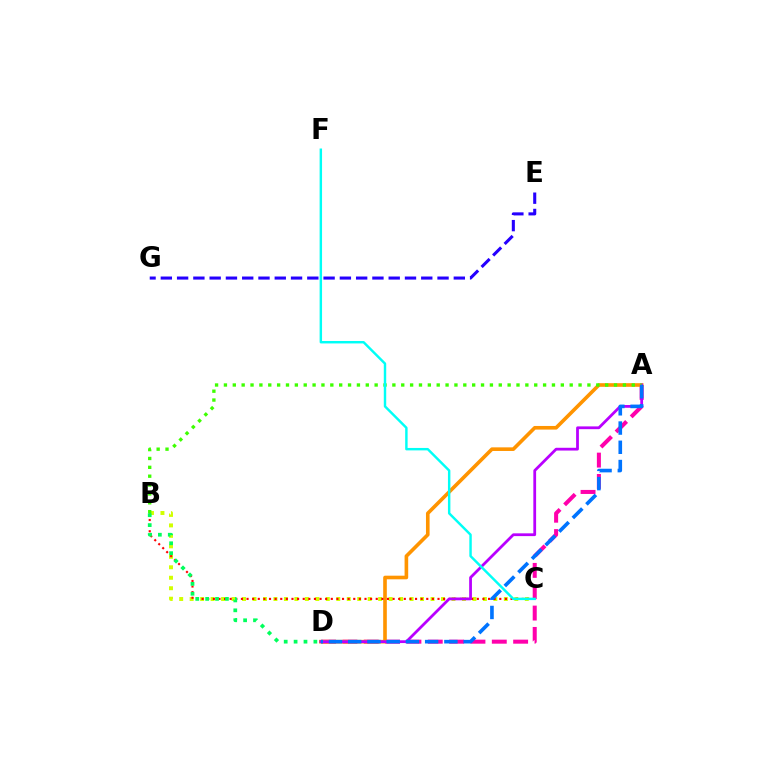{('B', 'C'): [{'color': '#d1ff00', 'line_style': 'dotted', 'thickness': 2.85}, {'color': '#ff0000', 'line_style': 'dotted', 'thickness': 1.53}], ('A', 'D'): [{'color': '#ff00ac', 'line_style': 'dashed', 'thickness': 2.9}, {'color': '#ff9400', 'line_style': 'solid', 'thickness': 2.61}, {'color': '#b900ff', 'line_style': 'solid', 'thickness': 2.0}, {'color': '#0074ff', 'line_style': 'dashed', 'thickness': 2.61}], ('A', 'B'): [{'color': '#3dff00', 'line_style': 'dotted', 'thickness': 2.41}], ('C', 'F'): [{'color': '#00fff6', 'line_style': 'solid', 'thickness': 1.76}], ('E', 'G'): [{'color': '#2500ff', 'line_style': 'dashed', 'thickness': 2.21}], ('B', 'D'): [{'color': '#00ff5c', 'line_style': 'dotted', 'thickness': 2.69}]}